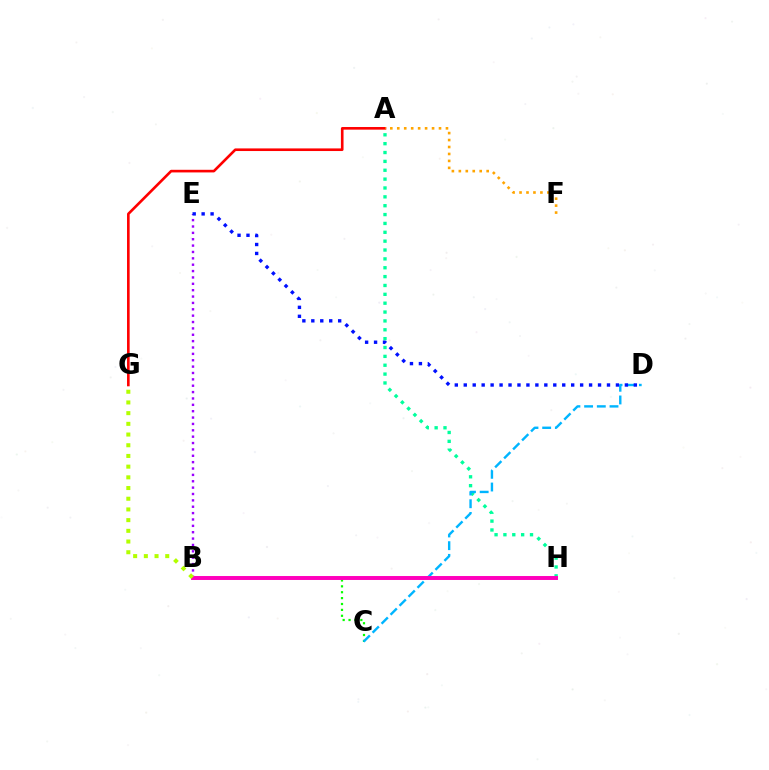{('A', 'G'): [{'color': '#ff0000', 'line_style': 'solid', 'thickness': 1.89}], ('B', 'E'): [{'color': '#9b00ff', 'line_style': 'dotted', 'thickness': 1.73}], ('B', 'C'): [{'color': '#08ff00', 'line_style': 'dotted', 'thickness': 1.6}], ('A', 'H'): [{'color': '#00ff9d', 'line_style': 'dotted', 'thickness': 2.41}], ('C', 'D'): [{'color': '#00b5ff', 'line_style': 'dashed', 'thickness': 1.73}], ('A', 'F'): [{'color': '#ffa500', 'line_style': 'dotted', 'thickness': 1.89}], ('B', 'H'): [{'color': '#ff00bd', 'line_style': 'solid', 'thickness': 2.84}], ('D', 'E'): [{'color': '#0010ff', 'line_style': 'dotted', 'thickness': 2.43}], ('B', 'G'): [{'color': '#b3ff00', 'line_style': 'dotted', 'thickness': 2.91}]}